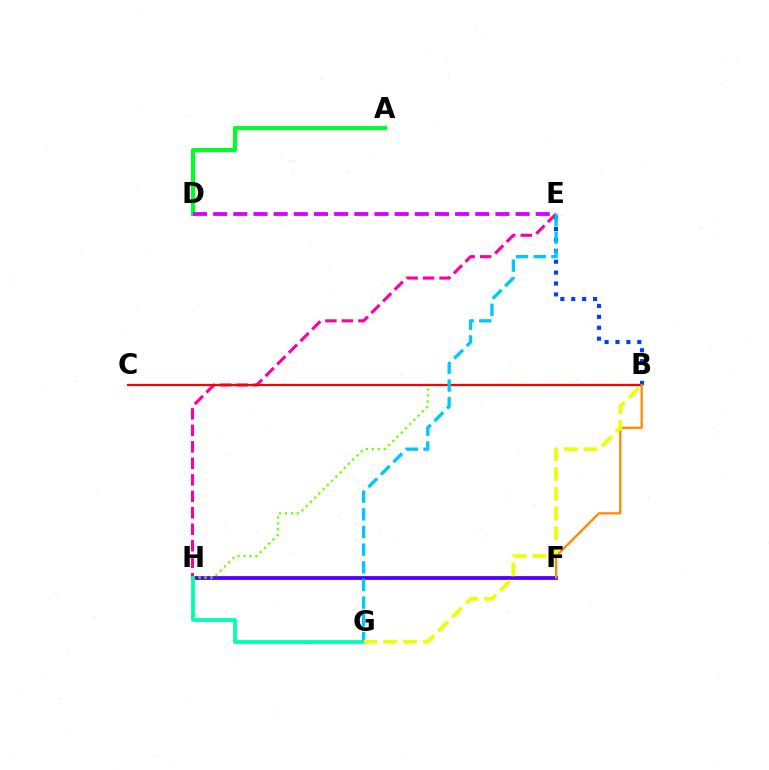{('F', 'H'): [{'color': '#4f00ff', 'line_style': 'solid', 'thickness': 2.72}], ('B', 'H'): [{'color': '#66ff00', 'line_style': 'dotted', 'thickness': 1.62}], ('E', 'H'): [{'color': '#ff00a0', 'line_style': 'dashed', 'thickness': 2.24}], ('G', 'H'): [{'color': '#00ffaf', 'line_style': 'solid', 'thickness': 2.74}], ('A', 'D'): [{'color': '#00ff27', 'line_style': 'solid', 'thickness': 2.96}], ('B', 'C'): [{'color': '#ff0000', 'line_style': 'solid', 'thickness': 1.59}], ('B', 'E'): [{'color': '#003fff', 'line_style': 'dotted', 'thickness': 2.96}], ('D', 'E'): [{'color': '#d600ff', 'line_style': 'dashed', 'thickness': 2.74}], ('E', 'G'): [{'color': '#00c7ff', 'line_style': 'dashed', 'thickness': 2.4}], ('B', 'F'): [{'color': '#ff8800', 'line_style': 'solid', 'thickness': 1.64}], ('B', 'G'): [{'color': '#eeff00', 'line_style': 'dashed', 'thickness': 2.68}]}